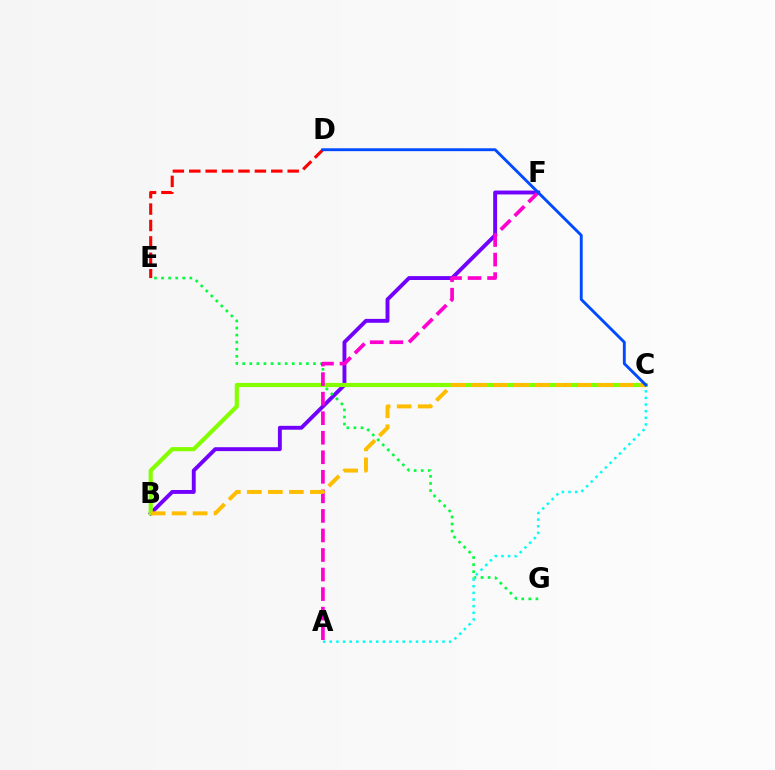{('D', 'E'): [{'color': '#ff0000', 'line_style': 'dashed', 'thickness': 2.23}], ('B', 'F'): [{'color': '#7200ff', 'line_style': 'solid', 'thickness': 2.8}], ('E', 'G'): [{'color': '#00ff39', 'line_style': 'dotted', 'thickness': 1.92}], ('B', 'C'): [{'color': '#84ff00', 'line_style': 'solid', 'thickness': 2.99}, {'color': '#ffbd00', 'line_style': 'dashed', 'thickness': 2.86}], ('A', 'F'): [{'color': '#ff00cf', 'line_style': 'dashed', 'thickness': 2.65}], ('A', 'C'): [{'color': '#00fff6', 'line_style': 'dotted', 'thickness': 1.8}], ('C', 'D'): [{'color': '#004bff', 'line_style': 'solid', 'thickness': 2.08}]}